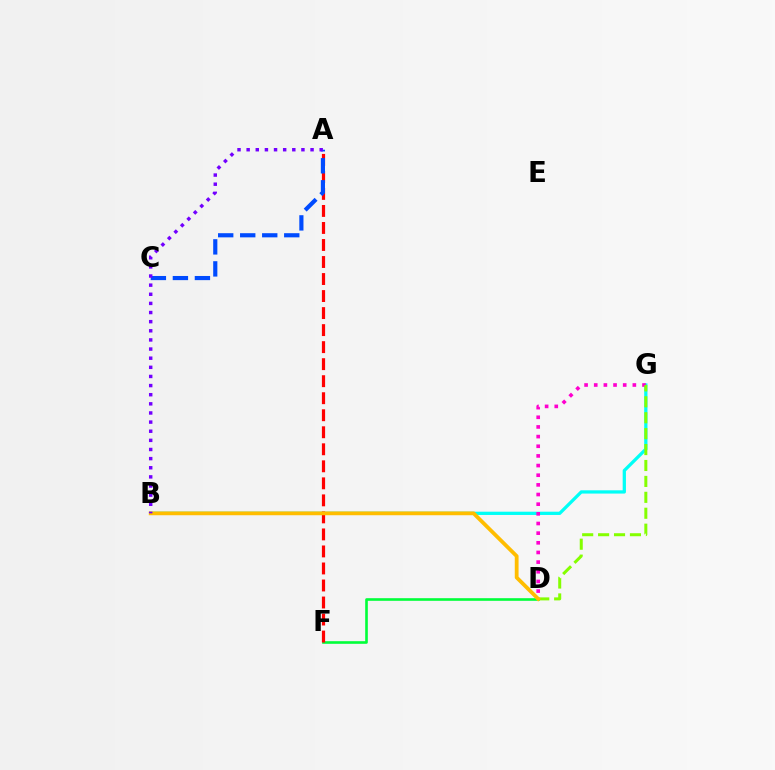{('B', 'G'): [{'color': '#00fff6', 'line_style': 'solid', 'thickness': 2.35}], ('D', 'G'): [{'color': '#ff00cf', 'line_style': 'dotted', 'thickness': 2.62}, {'color': '#84ff00', 'line_style': 'dashed', 'thickness': 2.16}], ('D', 'F'): [{'color': '#00ff39', 'line_style': 'solid', 'thickness': 1.88}], ('A', 'F'): [{'color': '#ff0000', 'line_style': 'dashed', 'thickness': 2.31}], ('A', 'C'): [{'color': '#004bff', 'line_style': 'dashed', 'thickness': 2.99}], ('B', 'D'): [{'color': '#ffbd00', 'line_style': 'solid', 'thickness': 2.73}], ('A', 'B'): [{'color': '#7200ff', 'line_style': 'dotted', 'thickness': 2.48}]}